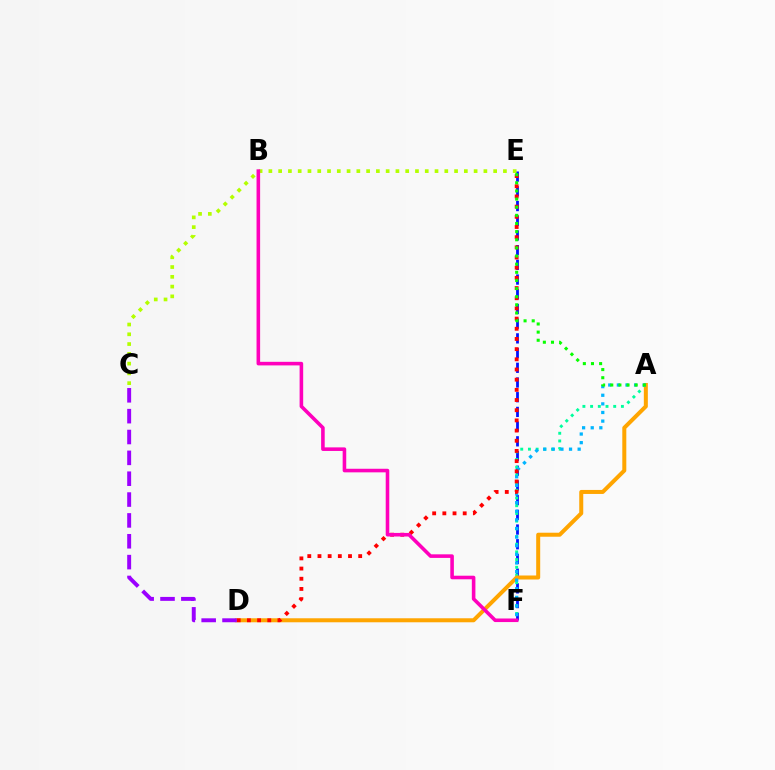{('E', 'F'): [{'color': '#0010ff', 'line_style': 'dashed', 'thickness': 2.0}], ('A', 'F'): [{'color': '#00ff9d', 'line_style': 'dotted', 'thickness': 2.09}, {'color': '#00b5ff', 'line_style': 'dotted', 'thickness': 2.34}], ('A', 'D'): [{'color': '#ffa500', 'line_style': 'solid', 'thickness': 2.89}], ('D', 'E'): [{'color': '#ff0000', 'line_style': 'dotted', 'thickness': 2.77}], ('A', 'E'): [{'color': '#08ff00', 'line_style': 'dotted', 'thickness': 2.21}], ('C', 'D'): [{'color': '#9b00ff', 'line_style': 'dashed', 'thickness': 2.83}], ('C', 'E'): [{'color': '#b3ff00', 'line_style': 'dotted', 'thickness': 2.66}], ('B', 'F'): [{'color': '#ff00bd', 'line_style': 'solid', 'thickness': 2.58}]}